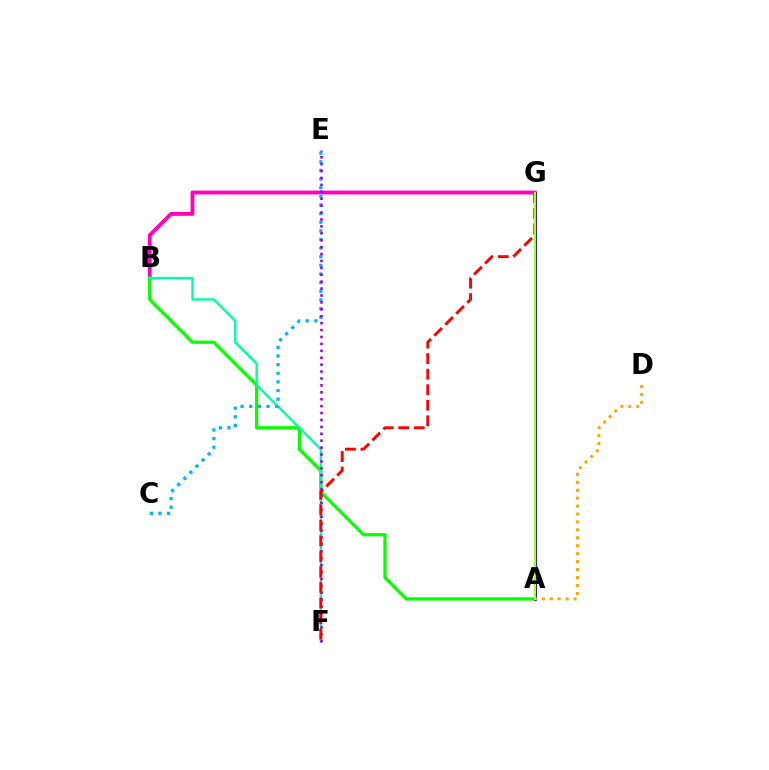{('B', 'G'): [{'color': '#ff00bd', 'line_style': 'solid', 'thickness': 2.78}], ('A', 'B'): [{'color': '#08ff00', 'line_style': 'solid', 'thickness': 2.35}], ('A', 'G'): [{'color': '#0010ff', 'line_style': 'solid', 'thickness': 2.11}, {'color': '#b3ff00', 'line_style': 'solid', 'thickness': 1.52}], ('B', 'F'): [{'color': '#00ff9d', 'line_style': 'solid', 'thickness': 1.72}], ('C', 'E'): [{'color': '#00b5ff', 'line_style': 'dotted', 'thickness': 2.35}], ('E', 'F'): [{'color': '#9b00ff', 'line_style': 'dotted', 'thickness': 1.88}], ('A', 'D'): [{'color': '#ffa500', 'line_style': 'dotted', 'thickness': 2.16}], ('F', 'G'): [{'color': '#ff0000', 'line_style': 'dashed', 'thickness': 2.11}]}